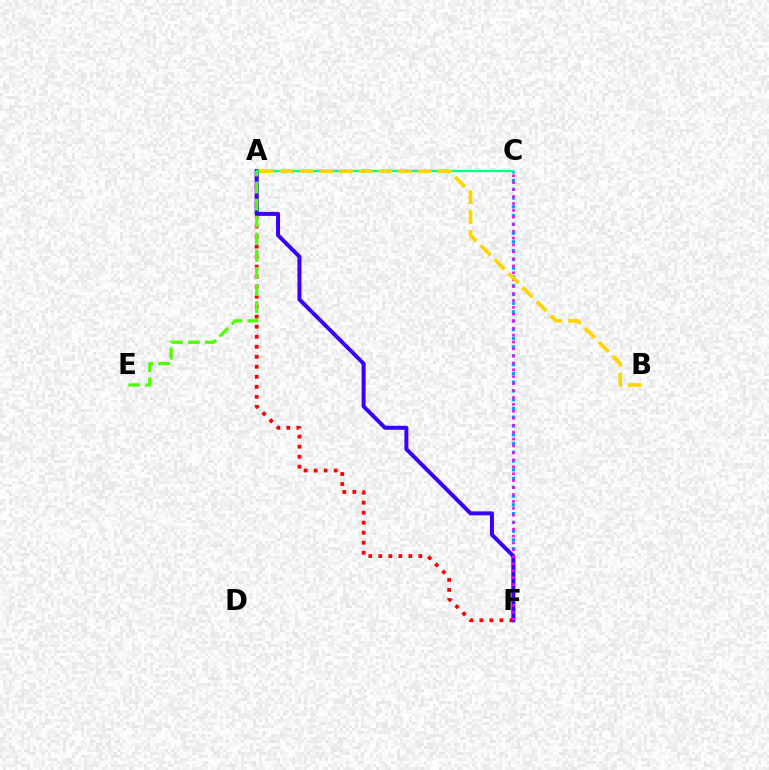{('C', 'F'): [{'color': '#009eff', 'line_style': 'dotted', 'thickness': 2.38}, {'color': '#ff00ed', 'line_style': 'dotted', 'thickness': 1.88}], ('A', 'F'): [{'color': '#ff0000', 'line_style': 'dotted', 'thickness': 2.72}, {'color': '#3700ff', 'line_style': 'solid', 'thickness': 2.86}], ('A', 'E'): [{'color': '#4fff00', 'line_style': 'dashed', 'thickness': 2.32}], ('A', 'C'): [{'color': '#00ff86', 'line_style': 'solid', 'thickness': 1.65}], ('A', 'B'): [{'color': '#ffd500', 'line_style': 'dashed', 'thickness': 2.69}]}